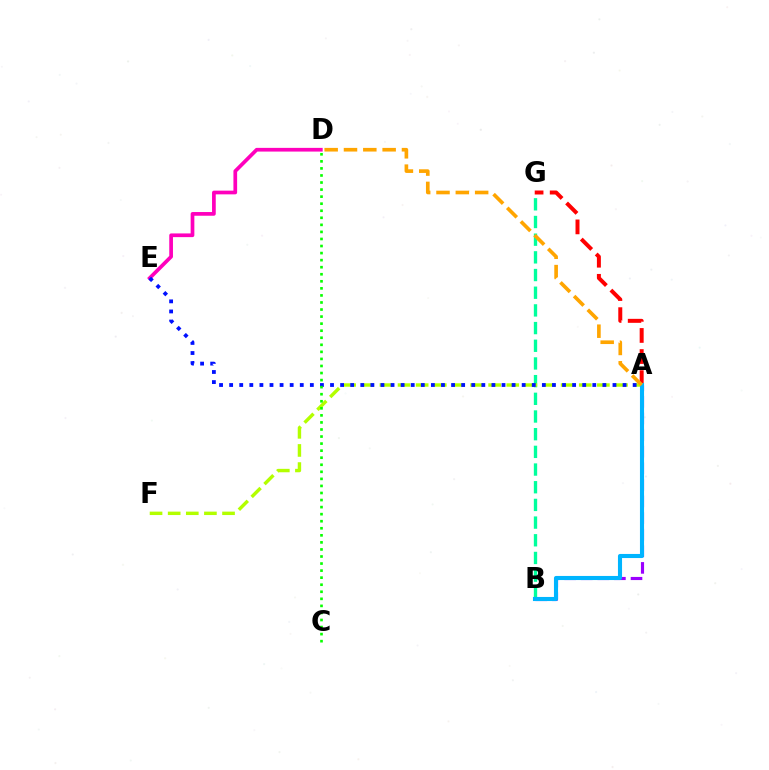{('B', 'G'): [{'color': '#00ff9d', 'line_style': 'dashed', 'thickness': 2.4}], ('A', 'F'): [{'color': '#b3ff00', 'line_style': 'dashed', 'thickness': 2.46}], ('A', 'G'): [{'color': '#ff0000', 'line_style': 'dashed', 'thickness': 2.87}], ('D', 'E'): [{'color': '#ff00bd', 'line_style': 'solid', 'thickness': 2.67}], ('A', 'B'): [{'color': '#9b00ff', 'line_style': 'dashed', 'thickness': 2.26}, {'color': '#00b5ff', 'line_style': 'solid', 'thickness': 2.95}], ('A', 'D'): [{'color': '#ffa500', 'line_style': 'dashed', 'thickness': 2.63}], ('A', 'E'): [{'color': '#0010ff', 'line_style': 'dotted', 'thickness': 2.74}], ('C', 'D'): [{'color': '#08ff00', 'line_style': 'dotted', 'thickness': 1.92}]}